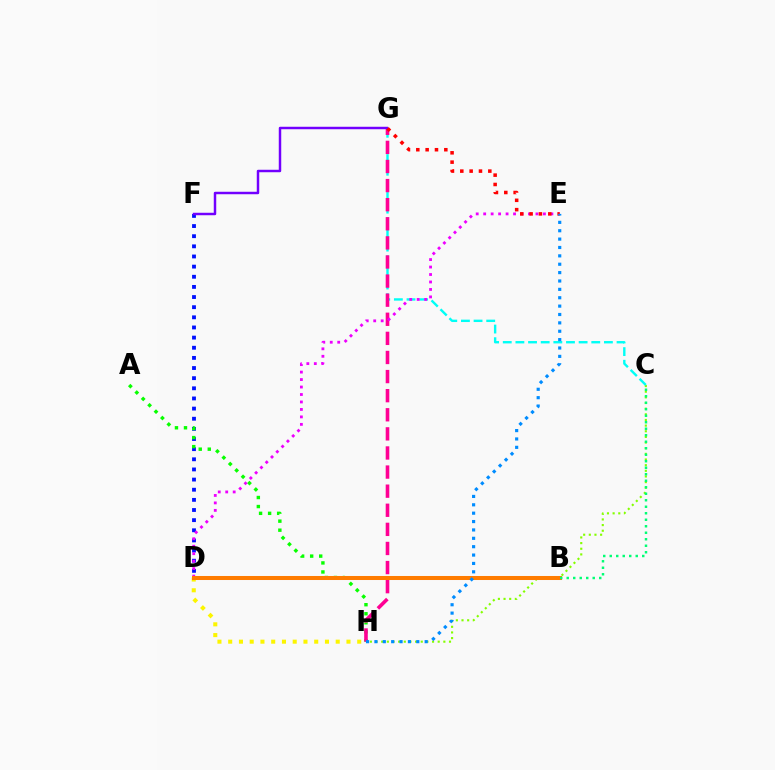{('C', 'H'): [{'color': '#84ff00', 'line_style': 'dotted', 'thickness': 1.54}], ('C', 'G'): [{'color': '#00fff6', 'line_style': 'dashed', 'thickness': 1.72}], ('D', 'F'): [{'color': '#0010ff', 'line_style': 'dotted', 'thickness': 2.76}], ('A', 'H'): [{'color': '#08ff00', 'line_style': 'dotted', 'thickness': 2.45}], ('G', 'H'): [{'color': '#ff0094', 'line_style': 'dashed', 'thickness': 2.59}], ('F', 'G'): [{'color': '#7200ff', 'line_style': 'solid', 'thickness': 1.78}], ('D', 'E'): [{'color': '#ee00ff', 'line_style': 'dotted', 'thickness': 2.03}], ('D', 'H'): [{'color': '#fcf500', 'line_style': 'dotted', 'thickness': 2.92}], ('B', 'D'): [{'color': '#ff7c00', 'line_style': 'solid', 'thickness': 2.9}], ('B', 'C'): [{'color': '#00ff74', 'line_style': 'dotted', 'thickness': 1.77}], ('E', 'G'): [{'color': '#ff0000', 'line_style': 'dotted', 'thickness': 2.54}], ('E', 'H'): [{'color': '#008cff', 'line_style': 'dotted', 'thickness': 2.28}]}